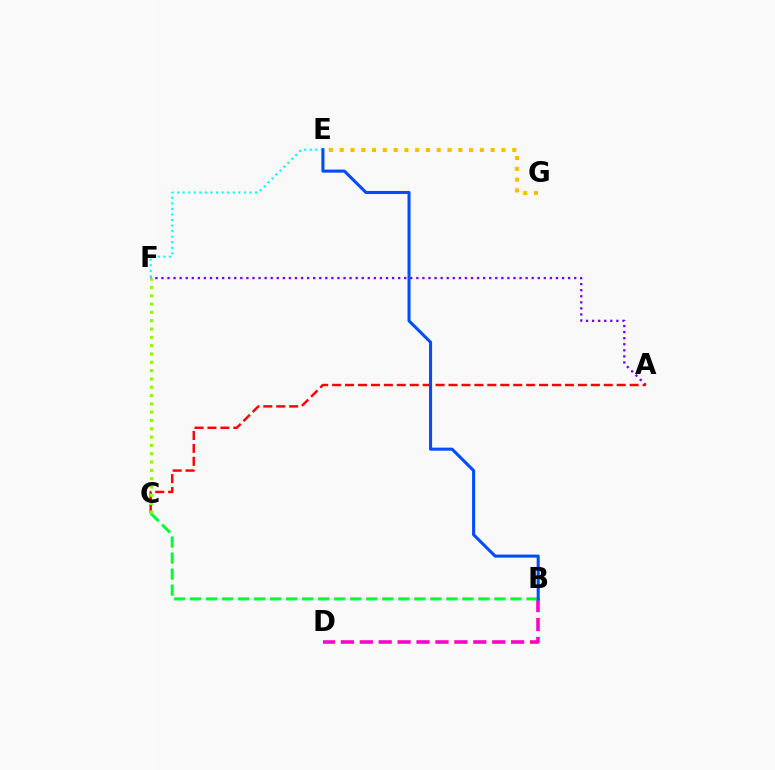{('E', 'F'): [{'color': '#00fff6', 'line_style': 'dotted', 'thickness': 1.51}], ('A', 'F'): [{'color': '#7200ff', 'line_style': 'dotted', 'thickness': 1.65}], ('A', 'C'): [{'color': '#ff0000', 'line_style': 'dashed', 'thickness': 1.76}], ('B', 'D'): [{'color': '#ff00cf', 'line_style': 'dashed', 'thickness': 2.57}], ('B', 'C'): [{'color': '#00ff39', 'line_style': 'dashed', 'thickness': 2.18}], ('C', 'F'): [{'color': '#84ff00', 'line_style': 'dotted', 'thickness': 2.26}], ('B', 'E'): [{'color': '#004bff', 'line_style': 'solid', 'thickness': 2.2}], ('E', 'G'): [{'color': '#ffbd00', 'line_style': 'dotted', 'thickness': 2.93}]}